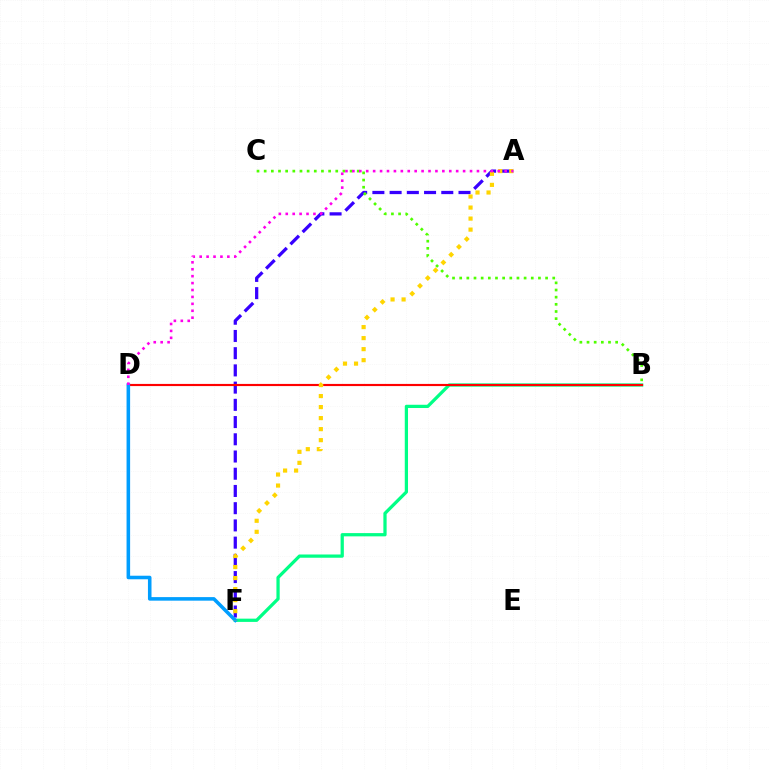{('A', 'F'): [{'color': '#3700ff', 'line_style': 'dashed', 'thickness': 2.34}, {'color': '#ffd500', 'line_style': 'dotted', 'thickness': 2.99}], ('B', 'F'): [{'color': '#00ff86', 'line_style': 'solid', 'thickness': 2.34}], ('B', 'D'): [{'color': '#ff0000', 'line_style': 'solid', 'thickness': 1.55}], ('D', 'F'): [{'color': '#009eff', 'line_style': 'solid', 'thickness': 2.56}], ('B', 'C'): [{'color': '#4fff00', 'line_style': 'dotted', 'thickness': 1.94}], ('A', 'D'): [{'color': '#ff00ed', 'line_style': 'dotted', 'thickness': 1.88}]}